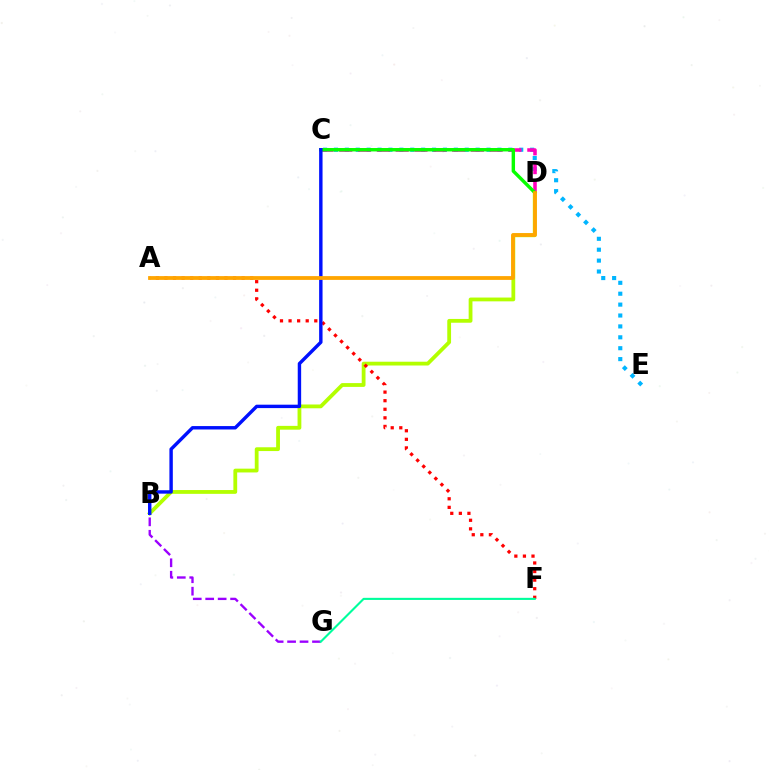{('C', 'E'): [{'color': '#00b5ff', 'line_style': 'dotted', 'thickness': 2.96}], ('B', 'G'): [{'color': '#9b00ff', 'line_style': 'dashed', 'thickness': 1.69}], ('B', 'D'): [{'color': '#b3ff00', 'line_style': 'solid', 'thickness': 2.73}], ('C', 'D'): [{'color': '#ff00bd', 'line_style': 'dashed', 'thickness': 2.55}, {'color': '#08ff00', 'line_style': 'solid', 'thickness': 2.46}], ('A', 'F'): [{'color': '#ff0000', 'line_style': 'dotted', 'thickness': 2.33}], ('B', 'C'): [{'color': '#0010ff', 'line_style': 'solid', 'thickness': 2.45}], ('F', 'G'): [{'color': '#00ff9d', 'line_style': 'solid', 'thickness': 1.52}], ('A', 'D'): [{'color': '#ffa500', 'line_style': 'solid', 'thickness': 2.73}]}